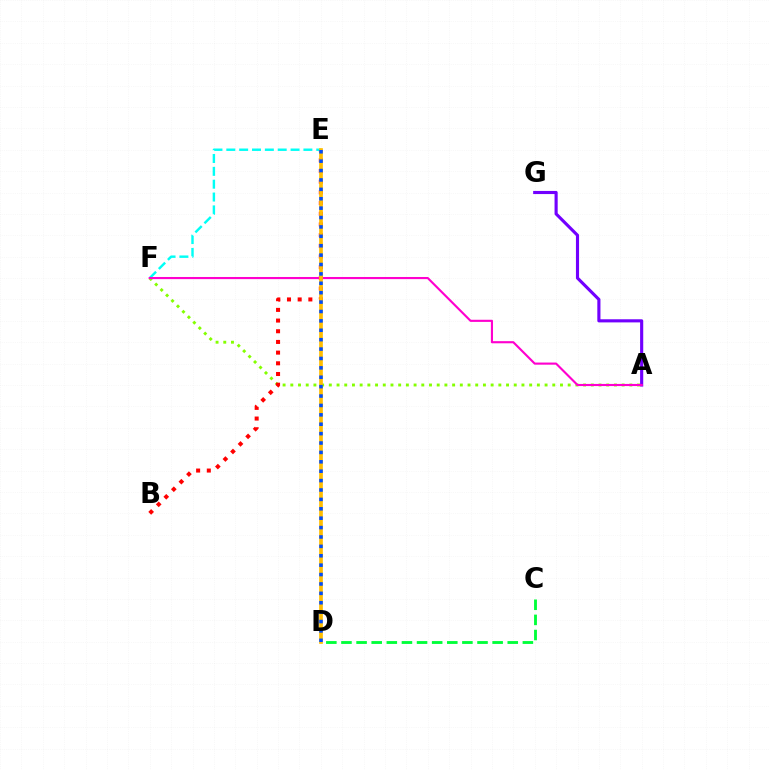{('A', 'F'): [{'color': '#84ff00', 'line_style': 'dotted', 'thickness': 2.09}, {'color': '#ff00cf', 'line_style': 'solid', 'thickness': 1.53}], ('B', 'E'): [{'color': '#ff0000', 'line_style': 'dotted', 'thickness': 2.9}], ('E', 'F'): [{'color': '#00fff6', 'line_style': 'dashed', 'thickness': 1.75}], ('A', 'G'): [{'color': '#7200ff', 'line_style': 'solid', 'thickness': 2.25}], ('C', 'D'): [{'color': '#00ff39', 'line_style': 'dashed', 'thickness': 2.05}], ('D', 'E'): [{'color': '#ffbd00', 'line_style': 'solid', 'thickness': 2.66}, {'color': '#004bff', 'line_style': 'dotted', 'thickness': 2.55}]}